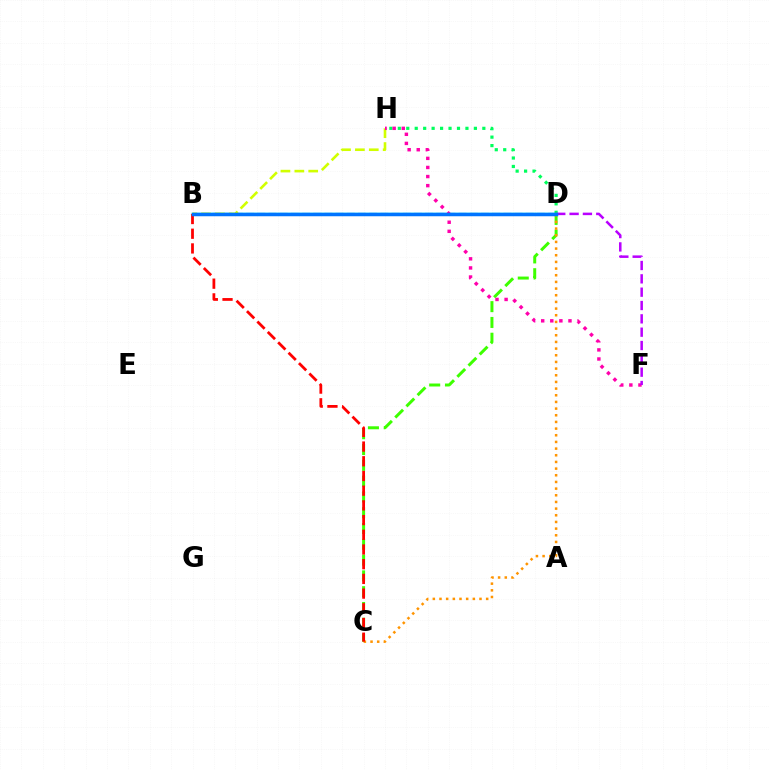{('C', 'D'): [{'color': '#3dff00', 'line_style': 'dashed', 'thickness': 2.15}, {'color': '#ff9400', 'line_style': 'dotted', 'thickness': 1.81}], ('B', 'D'): [{'color': '#00fff6', 'line_style': 'solid', 'thickness': 1.79}, {'color': '#2500ff', 'line_style': 'dashed', 'thickness': 1.52}, {'color': '#0074ff', 'line_style': 'solid', 'thickness': 2.51}], ('D', 'H'): [{'color': '#00ff5c', 'line_style': 'dotted', 'thickness': 2.3}], ('B', 'H'): [{'color': '#d1ff00', 'line_style': 'dashed', 'thickness': 1.89}], ('F', 'H'): [{'color': '#ff00ac', 'line_style': 'dotted', 'thickness': 2.47}], ('D', 'F'): [{'color': '#b900ff', 'line_style': 'dashed', 'thickness': 1.81}], ('B', 'C'): [{'color': '#ff0000', 'line_style': 'dashed', 'thickness': 2.0}]}